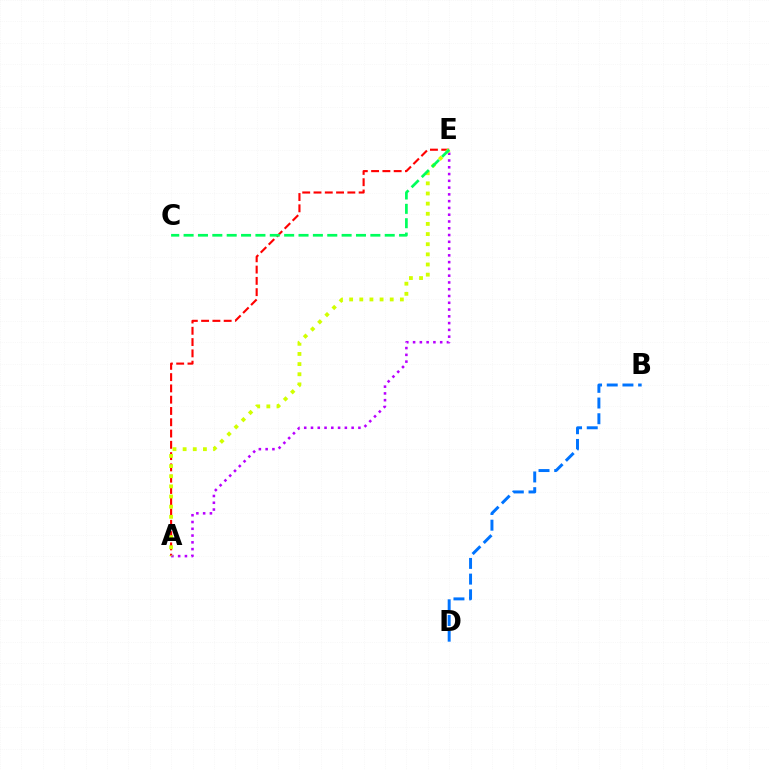{('A', 'E'): [{'color': '#ff0000', 'line_style': 'dashed', 'thickness': 1.53}, {'color': '#b900ff', 'line_style': 'dotted', 'thickness': 1.84}, {'color': '#d1ff00', 'line_style': 'dotted', 'thickness': 2.76}], ('C', 'E'): [{'color': '#00ff5c', 'line_style': 'dashed', 'thickness': 1.95}], ('B', 'D'): [{'color': '#0074ff', 'line_style': 'dashed', 'thickness': 2.13}]}